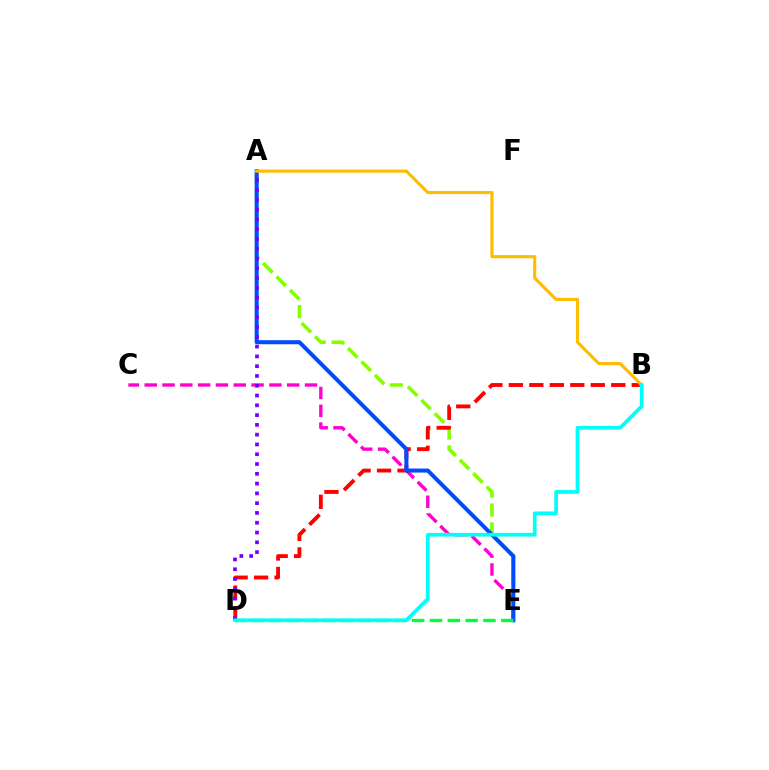{('A', 'E'): [{'color': '#84ff00', 'line_style': 'dashed', 'thickness': 2.57}, {'color': '#004bff', 'line_style': 'solid', 'thickness': 2.91}], ('B', 'D'): [{'color': '#ff0000', 'line_style': 'dashed', 'thickness': 2.78}, {'color': '#00fff6', 'line_style': 'solid', 'thickness': 2.67}], ('C', 'E'): [{'color': '#ff00cf', 'line_style': 'dashed', 'thickness': 2.42}], ('D', 'E'): [{'color': '#00ff39', 'line_style': 'dashed', 'thickness': 2.42}], ('A', 'D'): [{'color': '#7200ff', 'line_style': 'dotted', 'thickness': 2.66}], ('A', 'B'): [{'color': '#ffbd00', 'line_style': 'solid', 'thickness': 2.26}]}